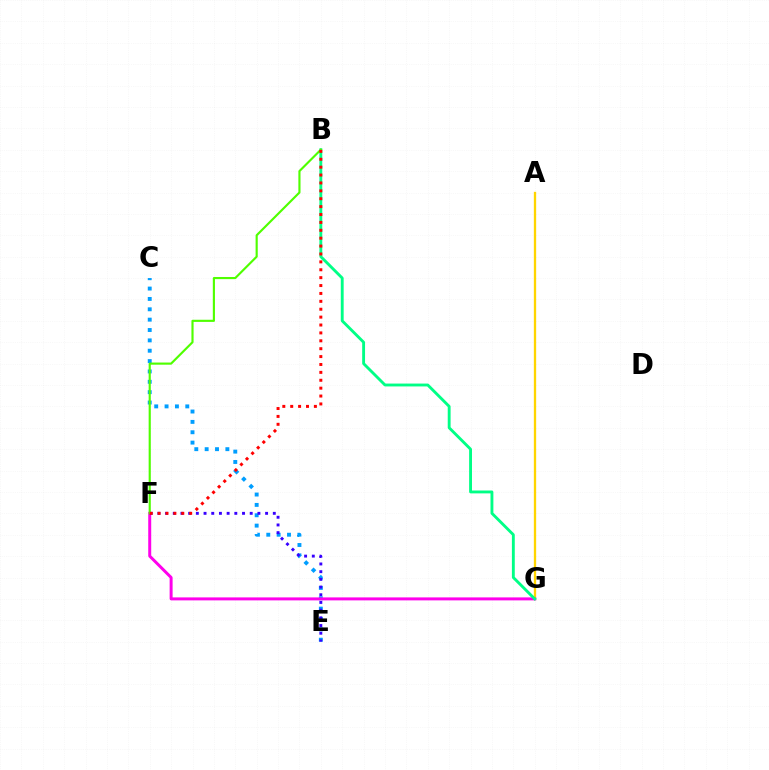{('A', 'G'): [{'color': '#ffd500', 'line_style': 'solid', 'thickness': 1.66}], ('C', 'E'): [{'color': '#009eff', 'line_style': 'dotted', 'thickness': 2.81}], ('F', 'G'): [{'color': '#ff00ed', 'line_style': 'solid', 'thickness': 2.14}], ('E', 'F'): [{'color': '#3700ff', 'line_style': 'dotted', 'thickness': 2.09}], ('B', 'G'): [{'color': '#00ff86', 'line_style': 'solid', 'thickness': 2.07}], ('B', 'F'): [{'color': '#4fff00', 'line_style': 'solid', 'thickness': 1.54}, {'color': '#ff0000', 'line_style': 'dotted', 'thickness': 2.14}]}